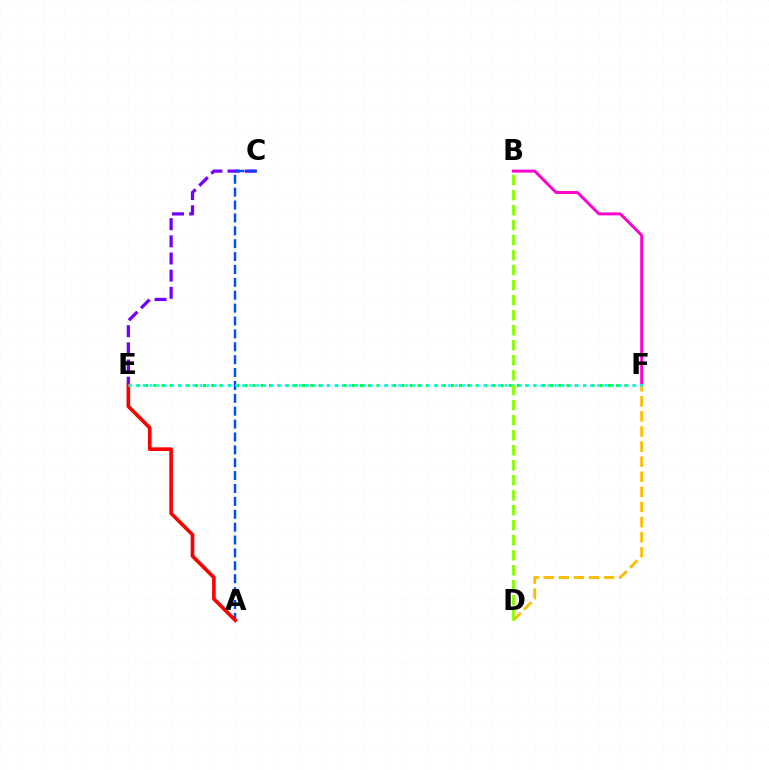{('B', 'F'): [{'color': '#ff00cf', 'line_style': 'solid', 'thickness': 2.1}], ('E', 'F'): [{'color': '#00ff39', 'line_style': 'dotted', 'thickness': 2.25}, {'color': '#00fff6', 'line_style': 'dotted', 'thickness': 1.93}], ('C', 'E'): [{'color': '#7200ff', 'line_style': 'dashed', 'thickness': 2.33}], ('D', 'F'): [{'color': '#ffbd00', 'line_style': 'dashed', 'thickness': 2.05}], ('A', 'C'): [{'color': '#004bff', 'line_style': 'dashed', 'thickness': 1.75}], ('A', 'E'): [{'color': '#ff0000', 'line_style': 'solid', 'thickness': 2.63}], ('B', 'D'): [{'color': '#84ff00', 'line_style': 'dashed', 'thickness': 2.04}]}